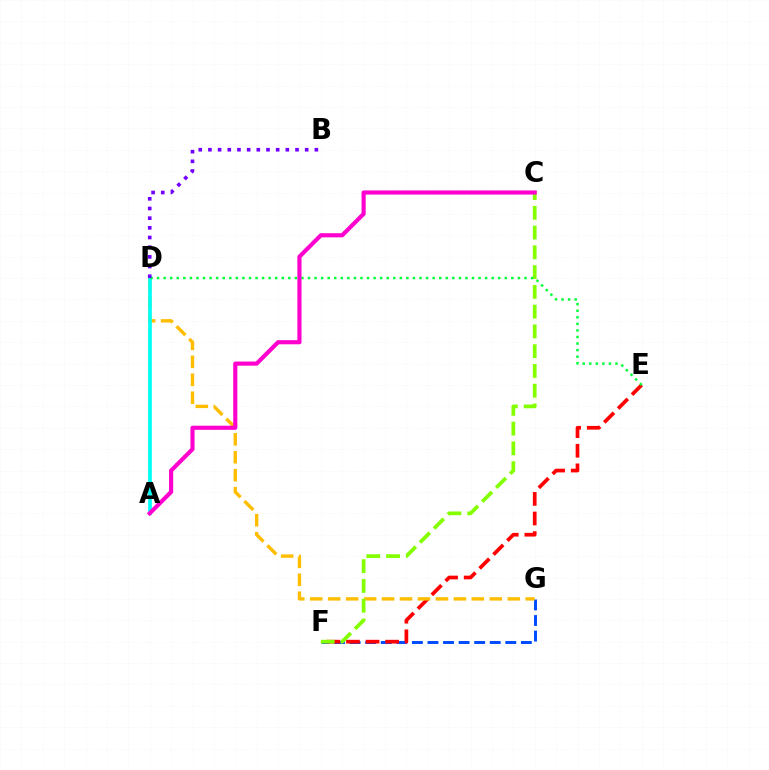{('F', 'G'): [{'color': '#004bff', 'line_style': 'dashed', 'thickness': 2.11}], ('E', 'F'): [{'color': '#ff0000', 'line_style': 'dashed', 'thickness': 2.66}], ('D', 'G'): [{'color': '#ffbd00', 'line_style': 'dashed', 'thickness': 2.44}], ('C', 'F'): [{'color': '#84ff00', 'line_style': 'dashed', 'thickness': 2.69}], ('A', 'D'): [{'color': '#00fff6', 'line_style': 'solid', 'thickness': 2.67}], ('D', 'E'): [{'color': '#00ff39', 'line_style': 'dotted', 'thickness': 1.78}], ('B', 'D'): [{'color': '#7200ff', 'line_style': 'dotted', 'thickness': 2.63}], ('A', 'C'): [{'color': '#ff00cf', 'line_style': 'solid', 'thickness': 2.98}]}